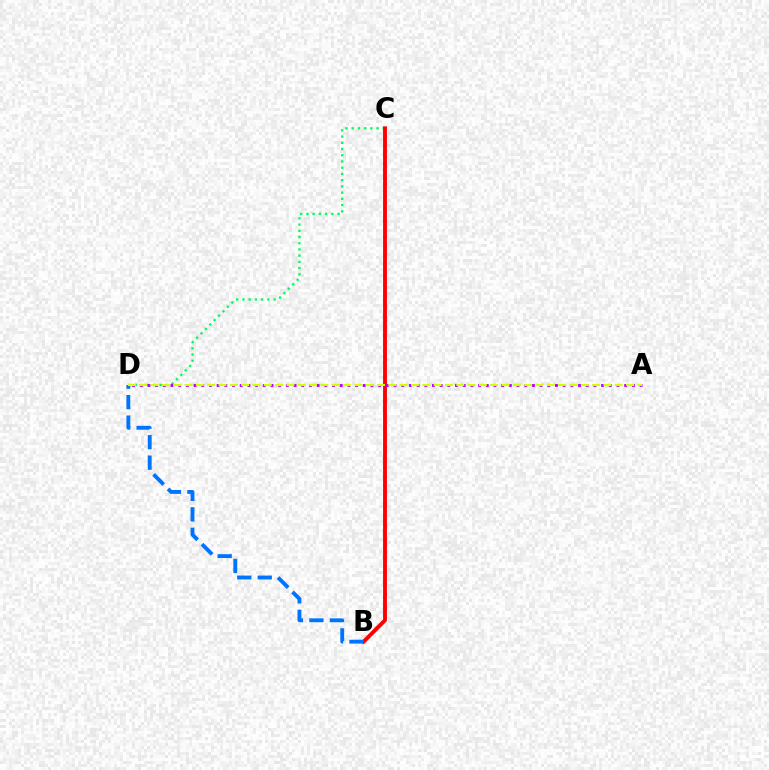{('C', 'D'): [{'color': '#00ff5c', 'line_style': 'dotted', 'thickness': 1.69}], ('B', 'C'): [{'color': '#ff0000', 'line_style': 'solid', 'thickness': 2.79}], ('A', 'D'): [{'color': '#b900ff', 'line_style': 'dotted', 'thickness': 2.09}, {'color': '#d1ff00', 'line_style': 'dashed', 'thickness': 1.54}], ('B', 'D'): [{'color': '#0074ff', 'line_style': 'dashed', 'thickness': 2.78}]}